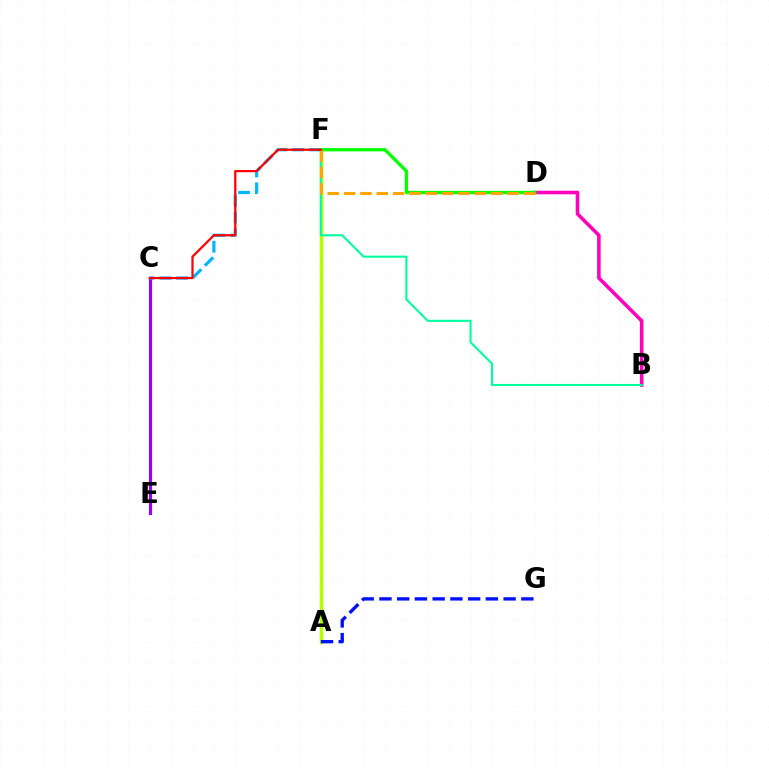{('A', 'F'): [{'color': '#b3ff00', 'line_style': 'solid', 'thickness': 2.47}], ('C', 'E'): [{'color': '#9b00ff', 'line_style': 'solid', 'thickness': 2.26}], ('C', 'F'): [{'color': '#00b5ff', 'line_style': 'dashed', 'thickness': 2.29}, {'color': '#ff0000', 'line_style': 'solid', 'thickness': 1.61}], ('B', 'D'): [{'color': '#ff00bd', 'line_style': 'solid', 'thickness': 2.57}], ('D', 'F'): [{'color': '#08ff00', 'line_style': 'solid', 'thickness': 2.39}, {'color': '#ffa500', 'line_style': 'dashed', 'thickness': 2.22}], ('A', 'G'): [{'color': '#0010ff', 'line_style': 'dashed', 'thickness': 2.41}], ('B', 'F'): [{'color': '#00ff9d', 'line_style': 'solid', 'thickness': 1.51}]}